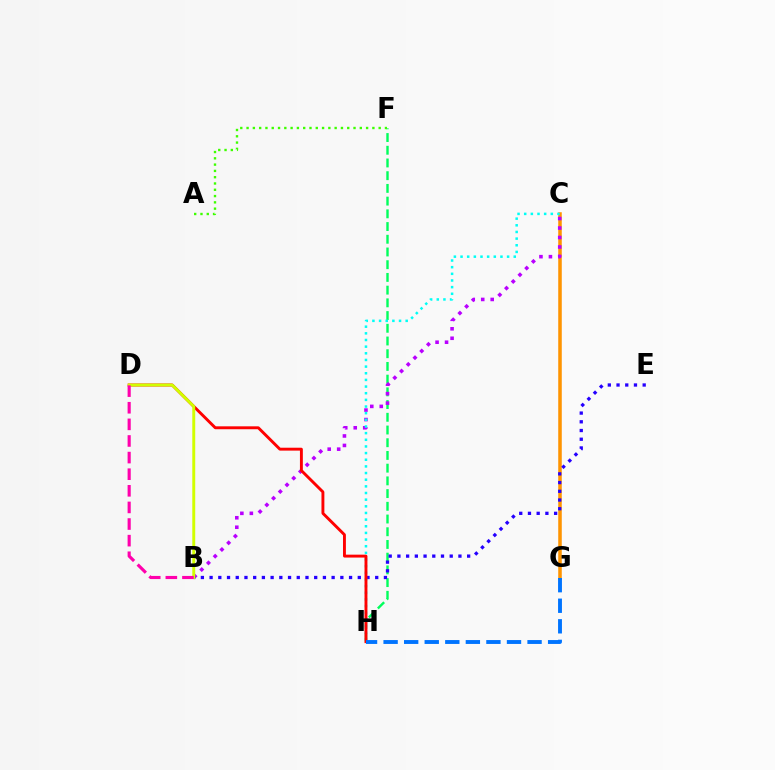{('C', 'G'): [{'color': '#ff9400', 'line_style': 'solid', 'thickness': 2.54}], ('F', 'H'): [{'color': '#00ff5c', 'line_style': 'dashed', 'thickness': 1.73}], ('B', 'C'): [{'color': '#b900ff', 'line_style': 'dotted', 'thickness': 2.58}], ('A', 'F'): [{'color': '#3dff00', 'line_style': 'dotted', 'thickness': 1.71}], ('B', 'E'): [{'color': '#2500ff', 'line_style': 'dotted', 'thickness': 2.37}], ('C', 'H'): [{'color': '#00fff6', 'line_style': 'dotted', 'thickness': 1.81}], ('D', 'H'): [{'color': '#ff0000', 'line_style': 'solid', 'thickness': 2.09}], ('B', 'D'): [{'color': '#d1ff00', 'line_style': 'solid', 'thickness': 2.11}, {'color': '#ff00ac', 'line_style': 'dashed', 'thickness': 2.26}], ('G', 'H'): [{'color': '#0074ff', 'line_style': 'dashed', 'thickness': 2.79}]}